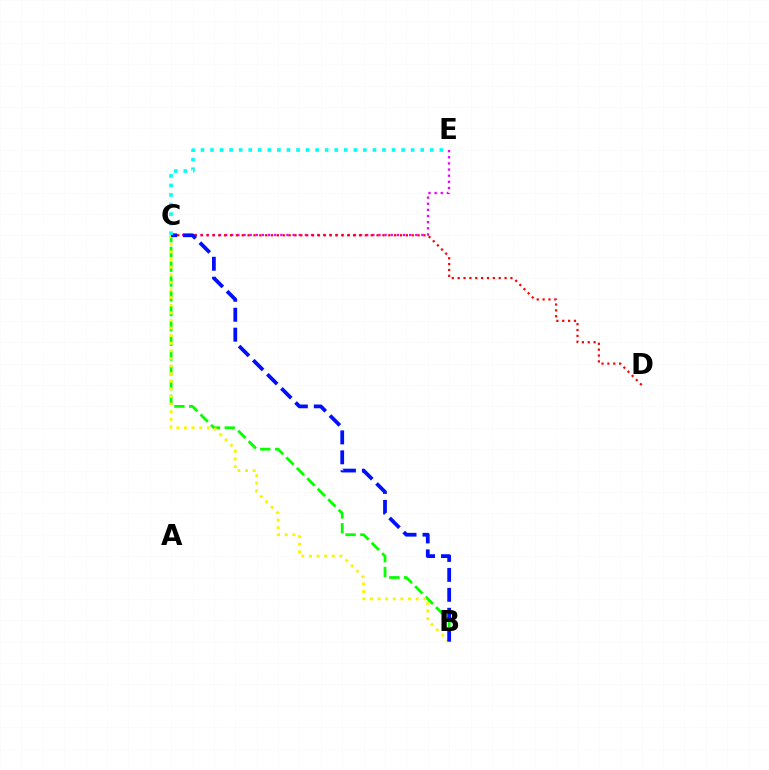{('C', 'E'): [{'color': '#ee00ff', 'line_style': 'dotted', 'thickness': 1.67}, {'color': '#00fff6', 'line_style': 'dotted', 'thickness': 2.6}], ('B', 'C'): [{'color': '#08ff00', 'line_style': 'dashed', 'thickness': 2.01}, {'color': '#fcf500', 'line_style': 'dotted', 'thickness': 2.07}, {'color': '#0010ff', 'line_style': 'dashed', 'thickness': 2.71}], ('C', 'D'): [{'color': '#ff0000', 'line_style': 'dotted', 'thickness': 1.59}]}